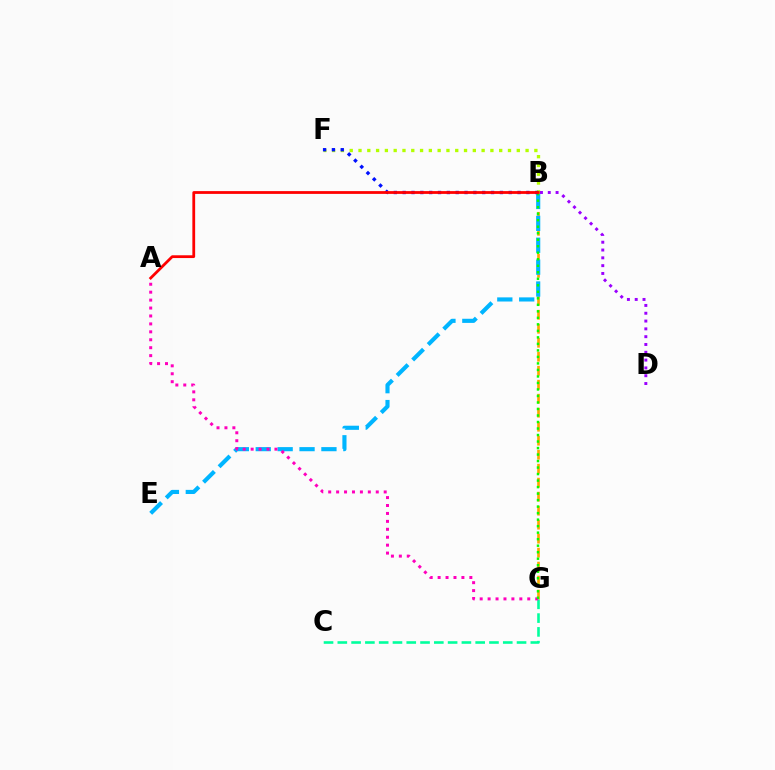{('B', 'G'): [{'color': '#ffa500', 'line_style': 'dashed', 'thickness': 1.9}, {'color': '#08ff00', 'line_style': 'dotted', 'thickness': 1.77}], ('C', 'G'): [{'color': '#00ff9d', 'line_style': 'dashed', 'thickness': 1.87}], ('B', 'E'): [{'color': '#00b5ff', 'line_style': 'dashed', 'thickness': 2.97}], ('A', 'G'): [{'color': '#ff00bd', 'line_style': 'dotted', 'thickness': 2.15}], ('B', 'F'): [{'color': '#b3ff00', 'line_style': 'dotted', 'thickness': 2.39}, {'color': '#0010ff', 'line_style': 'dotted', 'thickness': 2.4}], ('A', 'B'): [{'color': '#ff0000', 'line_style': 'solid', 'thickness': 2.0}], ('B', 'D'): [{'color': '#9b00ff', 'line_style': 'dotted', 'thickness': 2.12}]}